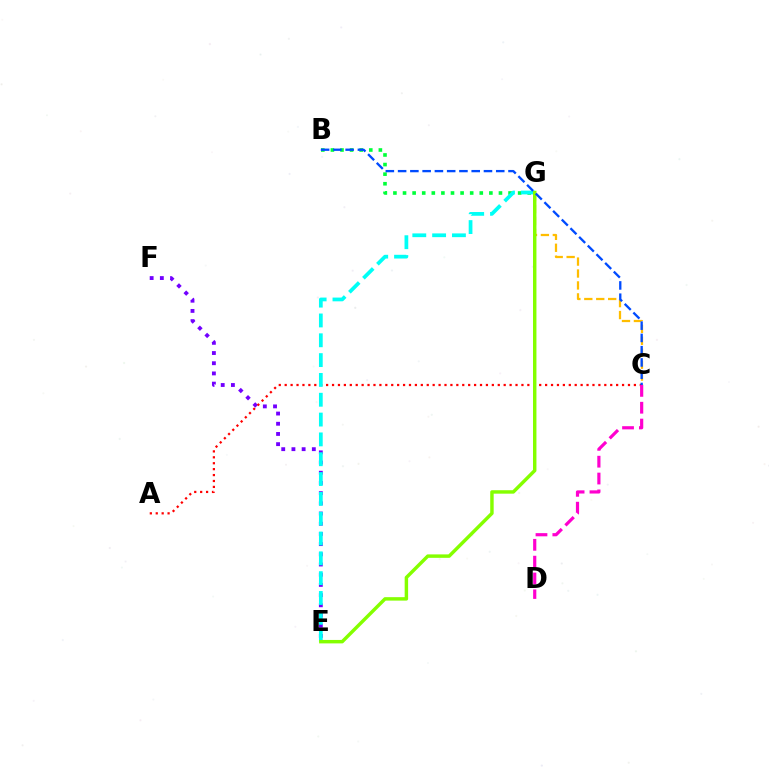{('E', 'F'): [{'color': '#7200ff', 'line_style': 'dotted', 'thickness': 2.77}], ('A', 'C'): [{'color': '#ff0000', 'line_style': 'dotted', 'thickness': 1.61}], ('B', 'G'): [{'color': '#00ff39', 'line_style': 'dotted', 'thickness': 2.61}], ('E', 'G'): [{'color': '#00fff6', 'line_style': 'dashed', 'thickness': 2.69}, {'color': '#84ff00', 'line_style': 'solid', 'thickness': 2.48}], ('C', 'G'): [{'color': '#ffbd00', 'line_style': 'dashed', 'thickness': 1.62}], ('B', 'C'): [{'color': '#004bff', 'line_style': 'dashed', 'thickness': 1.67}], ('C', 'D'): [{'color': '#ff00cf', 'line_style': 'dashed', 'thickness': 2.29}]}